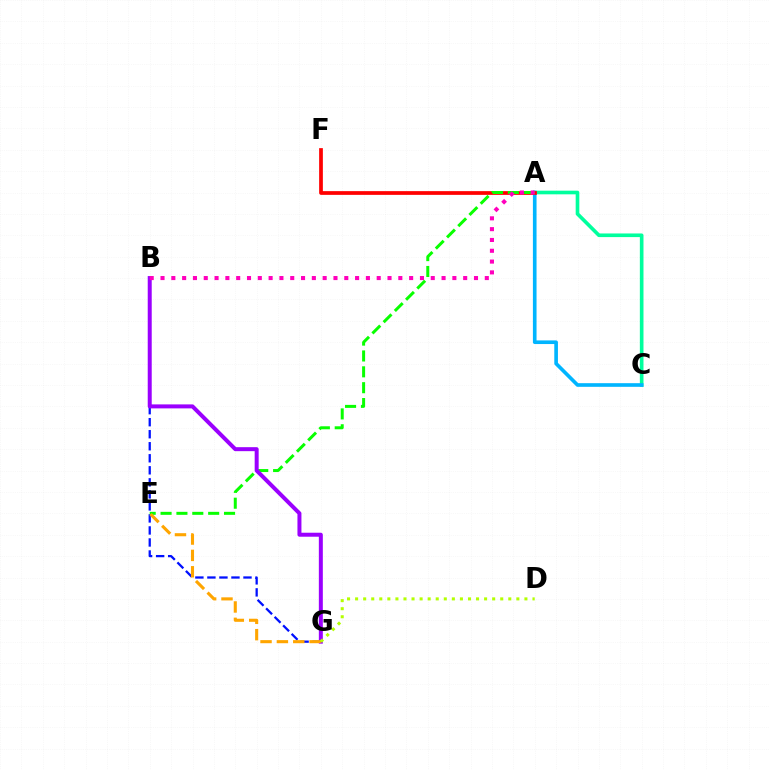{('A', 'C'): [{'color': '#00ff9d', 'line_style': 'solid', 'thickness': 2.62}, {'color': '#00b5ff', 'line_style': 'solid', 'thickness': 2.62}], ('A', 'F'): [{'color': '#ff0000', 'line_style': 'solid', 'thickness': 2.69}], ('B', 'G'): [{'color': '#0010ff', 'line_style': 'dashed', 'thickness': 1.63}, {'color': '#9b00ff', 'line_style': 'solid', 'thickness': 2.87}], ('A', 'E'): [{'color': '#08ff00', 'line_style': 'dashed', 'thickness': 2.16}], ('A', 'B'): [{'color': '#ff00bd', 'line_style': 'dotted', 'thickness': 2.94}], ('E', 'G'): [{'color': '#ffa500', 'line_style': 'dashed', 'thickness': 2.22}], ('D', 'G'): [{'color': '#b3ff00', 'line_style': 'dotted', 'thickness': 2.19}]}